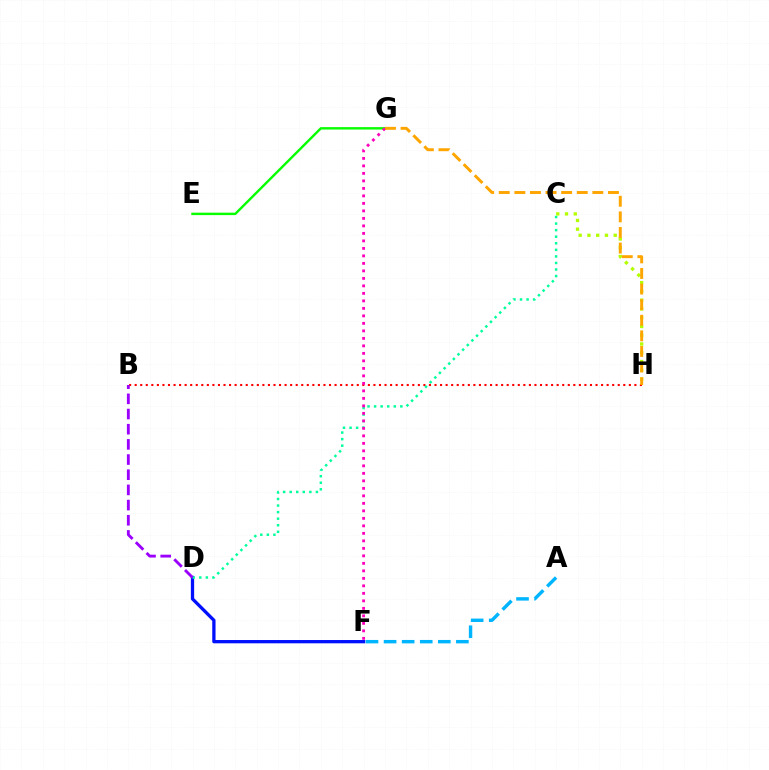{('E', 'G'): [{'color': '#08ff00', 'line_style': 'solid', 'thickness': 1.74}], ('C', 'H'): [{'color': '#b3ff00', 'line_style': 'dotted', 'thickness': 2.38}], ('D', 'F'): [{'color': '#0010ff', 'line_style': 'solid', 'thickness': 2.37}], ('B', 'H'): [{'color': '#ff0000', 'line_style': 'dotted', 'thickness': 1.51}], ('C', 'D'): [{'color': '#00ff9d', 'line_style': 'dotted', 'thickness': 1.78}], ('F', 'G'): [{'color': '#ff00bd', 'line_style': 'dotted', 'thickness': 2.04}], ('B', 'D'): [{'color': '#9b00ff', 'line_style': 'dashed', 'thickness': 2.06}], ('A', 'F'): [{'color': '#00b5ff', 'line_style': 'dashed', 'thickness': 2.46}], ('G', 'H'): [{'color': '#ffa500', 'line_style': 'dashed', 'thickness': 2.12}]}